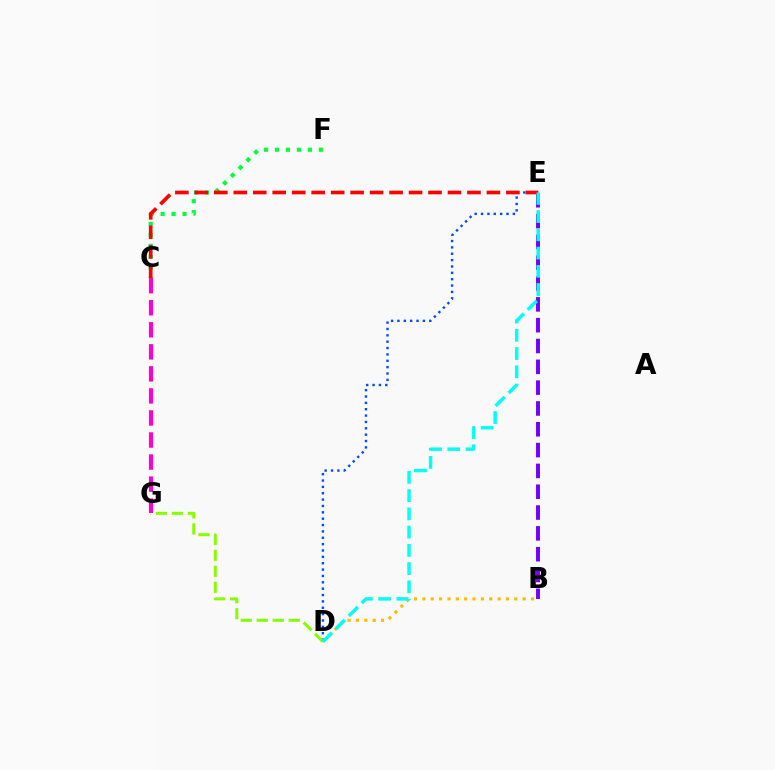{('D', 'E'): [{'color': '#004bff', 'line_style': 'dotted', 'thickness': 1.73}, {'color': '#00fff6', 'line_style': 'dashed', 'thickness': 2.48}], ('B', 'D'): [{'color': '#ffbd00', 'line_style': 'dotted', 'thickness': 2.27}], ('C', 'F'): [{'color': '#00ff39', 'line_style': 'dotted', 'thickness': 2.98}], ('B', 'E'): [{'color': '#7200ff', 'line_style': 'dashed', 'thickness': 2.83}], ('C', 'E'): [{'color': '#ff0000', 'line_style': 'dashed', 'thickness': 2.65}], ('D', 'G'): [{'color': '#84ff00', 'line_style': 'dashed', 'thickness': 2.17}], ('C', 'G'): [{'color': '#ff00cf', 'line_style': 'dashed', 'thickness': 2.99}]}